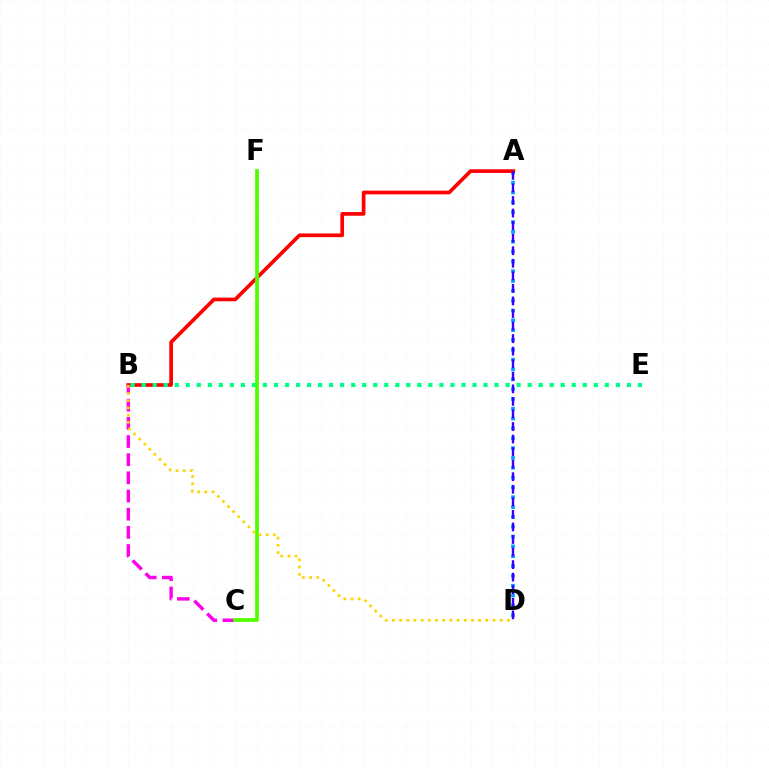{('A', 'D'): [{'color': '#009eff', 'line_style': 'dotted', 'thickness': 2.67}, {'color': '#3700ff', 'line_style': 'dashed', 'thickness': 1.71}], ('A', 'B'): [{'color': '#ff0000', 'line_style': 'solid', 'thickness': 2.64}], ('B', 'C'): [{'color': '#ff00ed', 'line_style': 'dashed', 'thickness': 2.47}], ('B', 'E'): [{'color': '#00ff86', 'line_style': 'dotted', 'thickness': 3.0}], ('C', 'F'): [{'color': '#4fff00', 'line_style': 'solid', 'thickness': 2.69}], ('B', 'D'): [{'color': '#ffd500', 'line_style': 'dotted', 'thickness': 1.95}]}